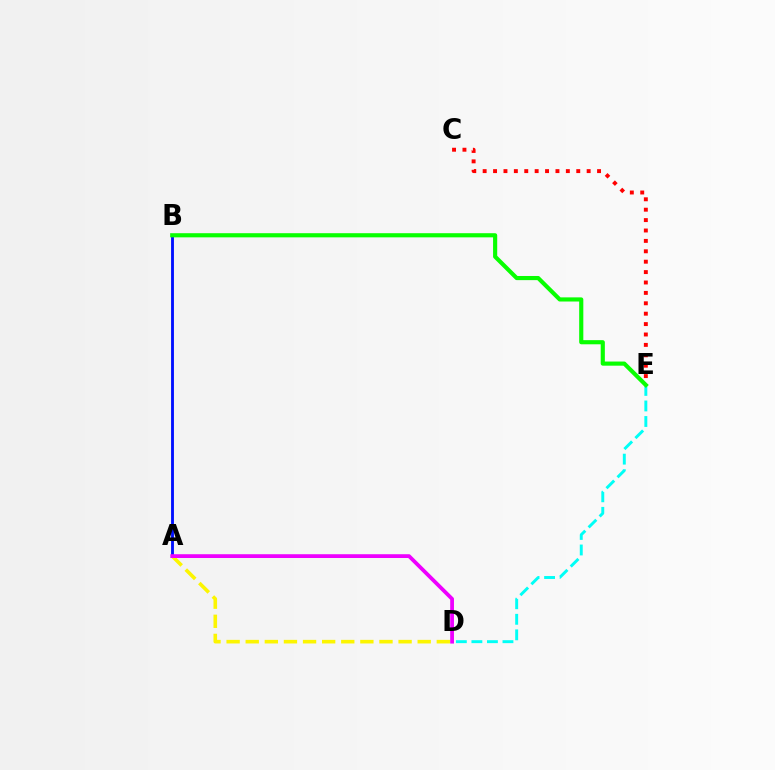{('C', 'E'): [{'color': '#ff0000', 'line_style': 'dotted', 'thickness': 2.83}], ('D', 'E'): [{'color': '#00fff6', 'line_style': 'dashed', 'thickness': 2.11}], ('A', 'B'): [{'color': '#0010ff', 'line_style': 'solid', 'thickness': 2.06}], ('A', 'D'): [{'color': '#fcf500', 'line_style': 'dashed', 'thickness': 2.6}, {'color': '#ee00ff', 'line_style': 'solid', 'thickness': 2.73}], ('B', 'E'): [{'color': '#08ff00', 'line_style': 'solid', 'thickness': 2.98}]}